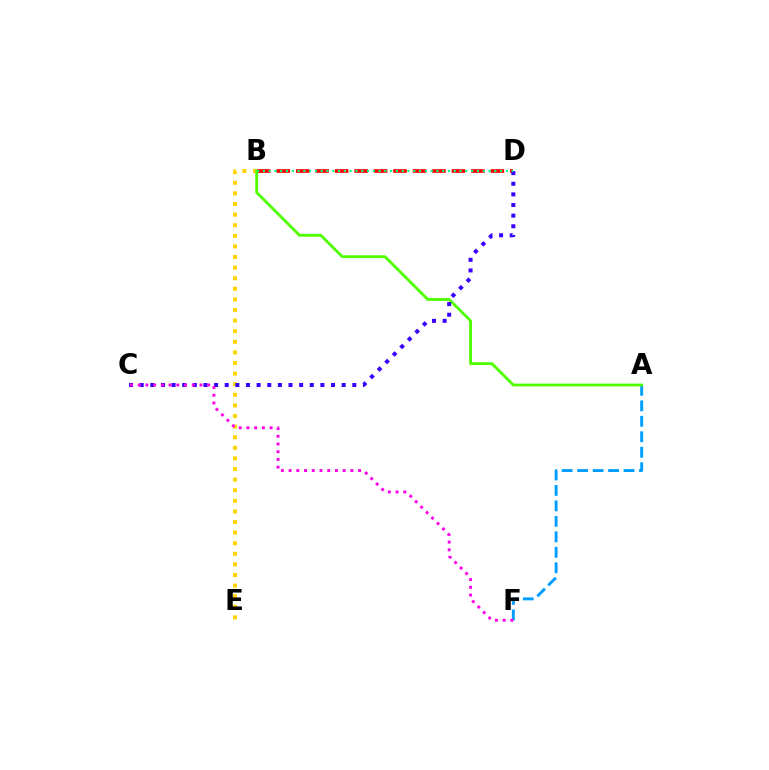{('B', 'E'): [{'color': '#ffd500', 'line_style': 'dotted', 'thickness': 2.88}], ('A', 'F'): [{'color': '#009eff', 'line_style': 'dashed', 'thickness': 2.1}], ('B', 'D'): [{'color': '#ff0000', 'line_style': 'dashed', 'thickness': 2.64}, {'color': '#00ff86', 'line_style': 'dotted', 'thickness': 1.57}], ('A', 'B'): [{'color': '#4fff00', 'line_style': 'solid', 'thickness': 2.04}], ('C', 'D'): [{'color': '#3700ff', 'line_style': 'dotted', 'thickness': 2.89}], ('C', 'F'): [{'color': '#ff00ed', 'line_style': 'dotted', 'thickness': 2.1}]}